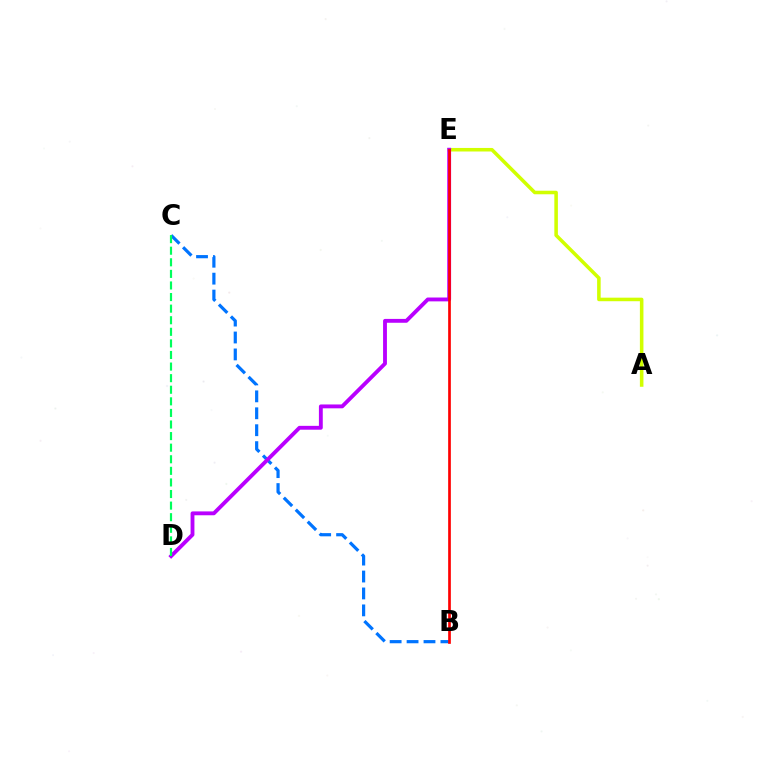{('B', 'C'): [{'color': '#0074ff', 'line_style': 'dashed', 'thickness': 2.3}], ('A', 'E'): [{'color': '#d1ff00', 'line_style': 'solid', 'thickness': 2.55}], ('D', 'E'): [{'color': '#b900ff', 'line_style': 'solid', 'thickness': 2.78}], ('C', 'D'): [{'color': '#00ff5c', 'line_style': 'dashed', 'thickness': 1.57}], ('B', 'E'): [{'color': '#ff0000', 'line_style': 'solid', 'thickness': 1.93}]}